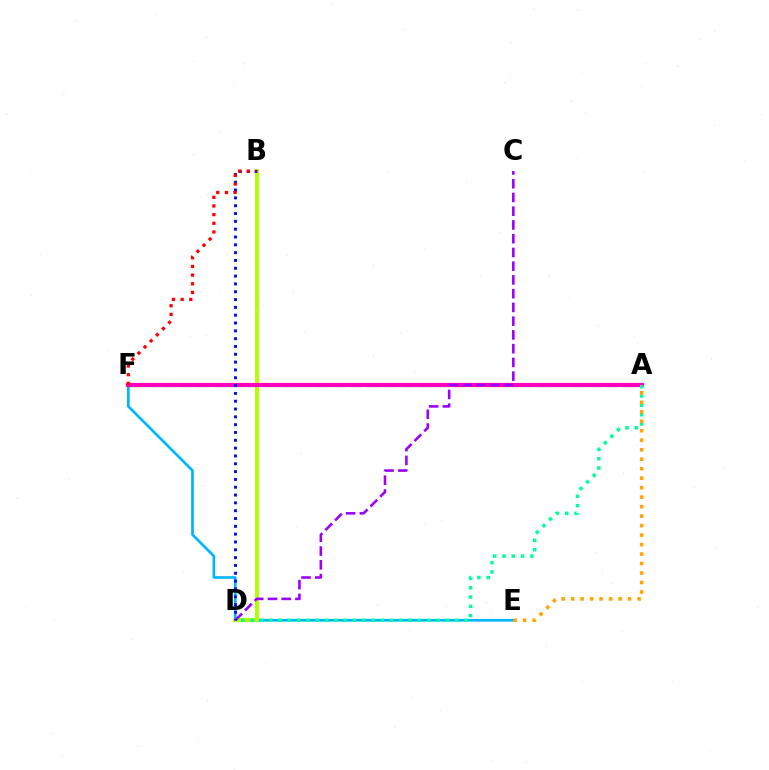{('E', 'F'): [{'color': '#00b5ff', 'line_style': 'solid', 'thickness': 1.94}], ('B', 'D'): [{'color': '#b3ff00', 'line_style': 'solid', 'thickness': 2.85}, {'color': '#0010ff', 'line_style': 'dotted', 'thickness': 2.12}], ('A', 'F'): [{'color': '#08ff00', 'line_style': 'dashed', 'thickness': 2.32}, {'color': '#ff00bd', 'line_style': 'solid', 'thickness': 2.98}], ('C', 'D'): [{'color': '#9b00ff', 'line_style': 'dashed', 'thickness': 1.87}], ('A', 'D'): [{'color': '#00ff9d', 'line_style': 'dotted', 'thickness': 2.52}], ('A', 'E'): [{'color': '#ffa500', 'line_style': 'dotted', 'thickness': 2.58}], ('B', 'F'): [{'color': '#ff0000', 'line_style': 'dotted', 'thickness': 2.36}]}